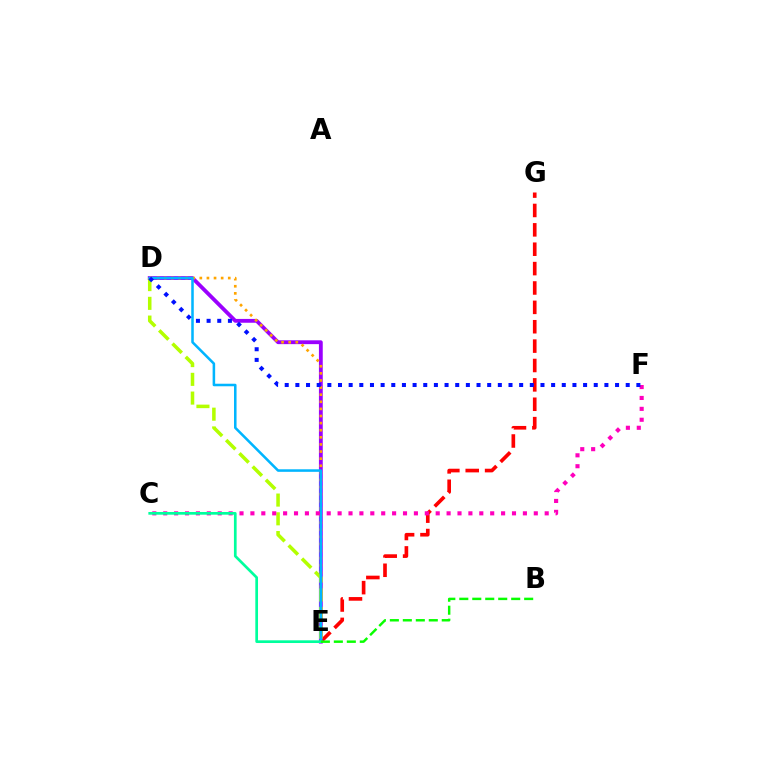{('E', 'G'): [{'color': '#ff0000', 'line_style': 'dashed', 'thickness': 2.63}], ('D', 'E'): [{'color': '#9b00ff', 'line_style': 'solid', 'thickness': 2.75}, {'color': '#ffa500', 'line_style': 'dotted', 'thickness': 1.93}, {'color': '#b3ff00', 'line_style': 'dashed', 'thickness': 2.55}, {'color': '#00b5ff', 'line_style': 'solid', 'thickness': 1.83}], ('C', 'F'): [{'color': '#ff00bd', 'line_style': 'dotted', 'thickness': 2.96}], ('C', 'E'): [{'color': '#00ff9d', 'line_style': 'solid', 'thickness': 1.94}], ('D', 'F'): [{'color': '#0010ff', 'line_style': 'dotted', 'thickness': 2.9}], ('B', 'E'): [{'color': '#08ff00', 'line_style': 'dashed', 'thickness': 1.76}]}